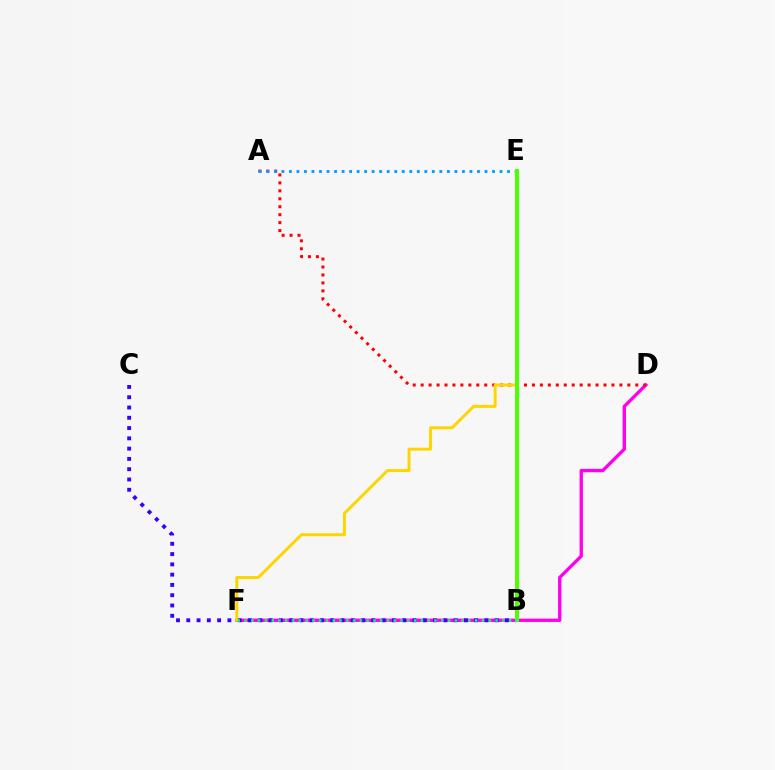{('D', 'F'): [{'color': '#ff00ed', 'line_style': 'solid', 'thickness': 2.41}], ('B', 'C'): [{'color': '#3700ff', 'line_style': 'dotted', 'thickness': 2.79}], ('A', 'D'): [{'color': '#ff0000', 'line_style': 'dotted', 'thickness': 2.16}], ('E', 'F'): [{'color': '#ffd500', 'line_style': 'solid', 'thickness': 2.14}], ('A', 'E'): [{'color': '#009eff', 'line_style': 'dotted', 'thickness': 2.04}], ('B', 'E'): [{'color': '#4fff00', 'line_style': 'solid', 'thickness': 2.87}], ('B', 'F'): [{'color': '#00ff86', 'line_style': 'dotted', 'thickness': 1.84}]}